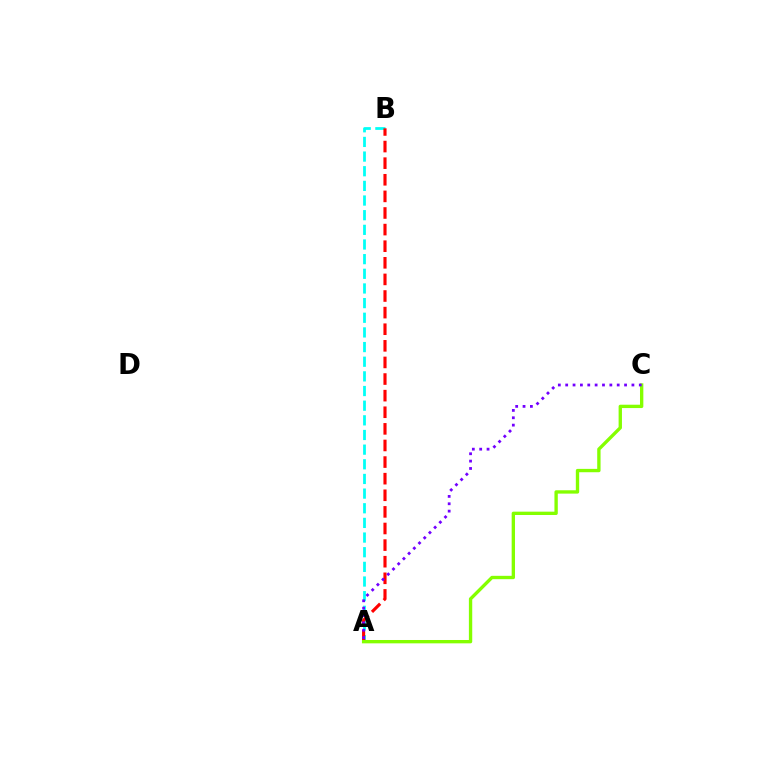{('A', 'B'): [{'color': '#00fff6', 'line_style': 'dashed', 'thickness': 1.99}, {'color': '#ff0000', 'line_style': 'dashed', 'thickness': 2.26}], ('A', 'C'): [{'color': '#84ff00', 'line_style': 'solid', 'thickness': 2.41}, {'color': '#7200ff', 'line_style': 'dotted', 'thickness': 2.0}]}